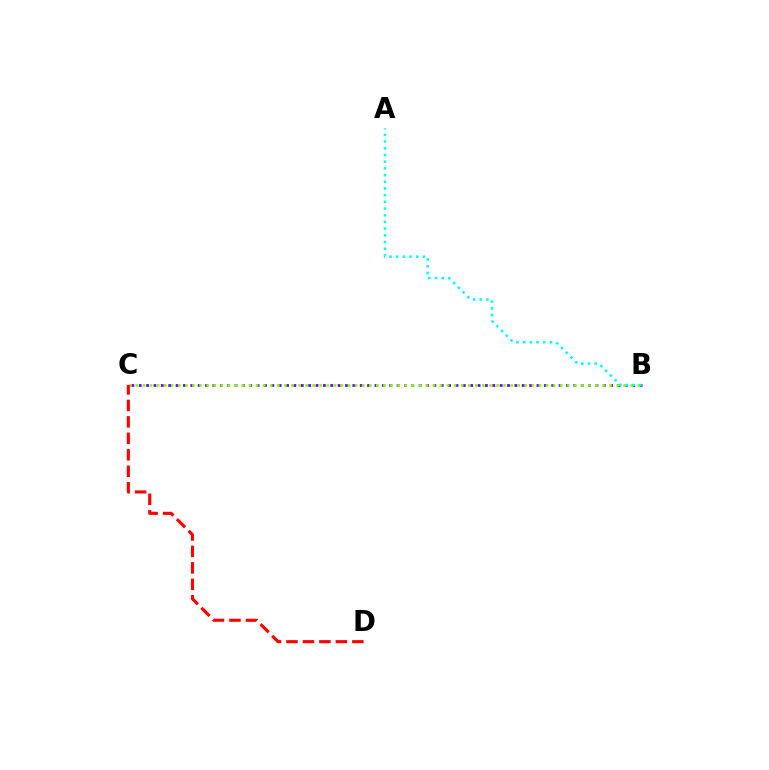{('B', 'C'): [{'color': '#7200ff', 'line_style': 'dotted', 'thickness': 2.0}, {'color': '#84ff00', 'line_style': 'dotted', 'thickness': 1.92}], ('A', 'B'): [{'color': '#00fff6', 'line_style': 'dotted', 'thickness': 1.82}], ('C', 'D'): [{'color': '#ff0000', 'line_style': 'dashed', 'thickness': 2.24}]}